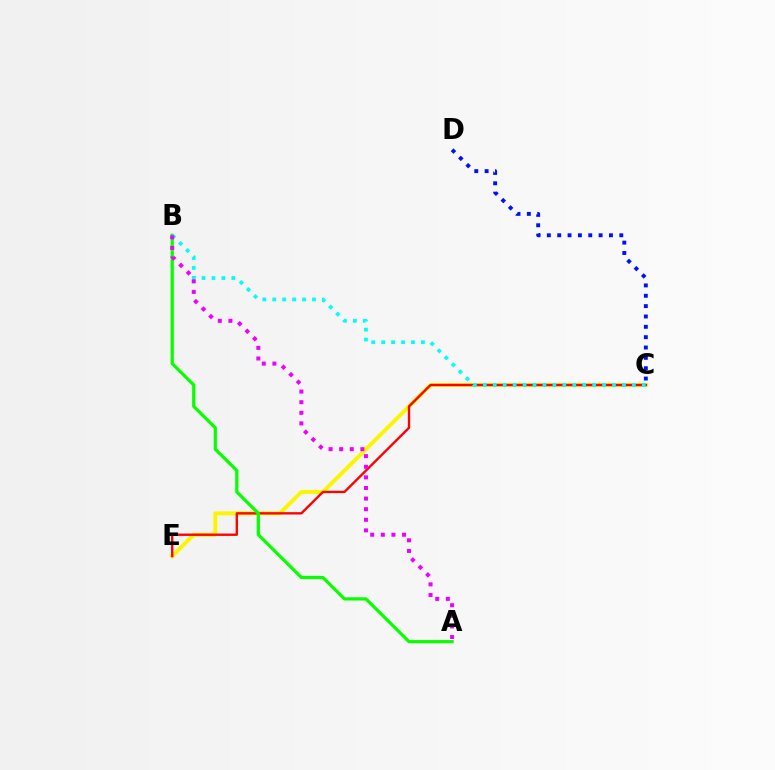{('C', 'E'): [{'color': '#fcf500', 'line_style': 'solid', 'thickness': 2.82}, {'color': '#ff0000', 'line_style': 'solid', 'thickness': 1.69}], ('A', 'B'): [{'color': '#08ff00', 'line_style': 'solid', 'thickness': 2.32}, {'color': '#ee00ff', 'line_style': 'dotted', 'thickness': 2.88}], ('C', 'D'): [{'color': '#0010ff', 'line_style': 'dotted', 'thickness': 2.81}], ('B', 'C'): [{'color': '#00fff6', 'line_style': 'dotted', 'thickness': 2.7}]}